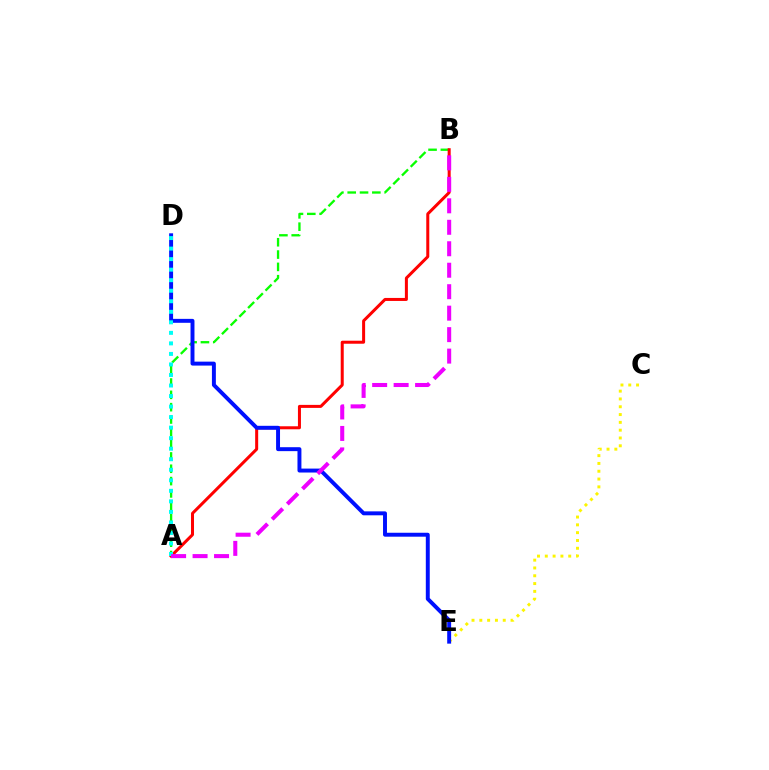{('C', 'E'): [{'color': '#fcf500', 'line_style': 'dotted', 'thickness': 2.12}], ('A', 'B'): [{'color': '#08ff00', 'line_style': 'dashed', 'thickness': 1.67}, {'color': '#ff0000', 'line_style': 'solid', 'thickness': 2.17}, {'color': '#ee00ff', 'line_style': 'dashed', 'thickness': 2.92}], ('D', 'E'): [{'color': '#0010ff', 'line_style': 'solid', 'thickness': 2.84}], ('A', 'D'): [{'color': '#00fff6', 'line_style': 'dotted', 'thickness': 2.86}]}